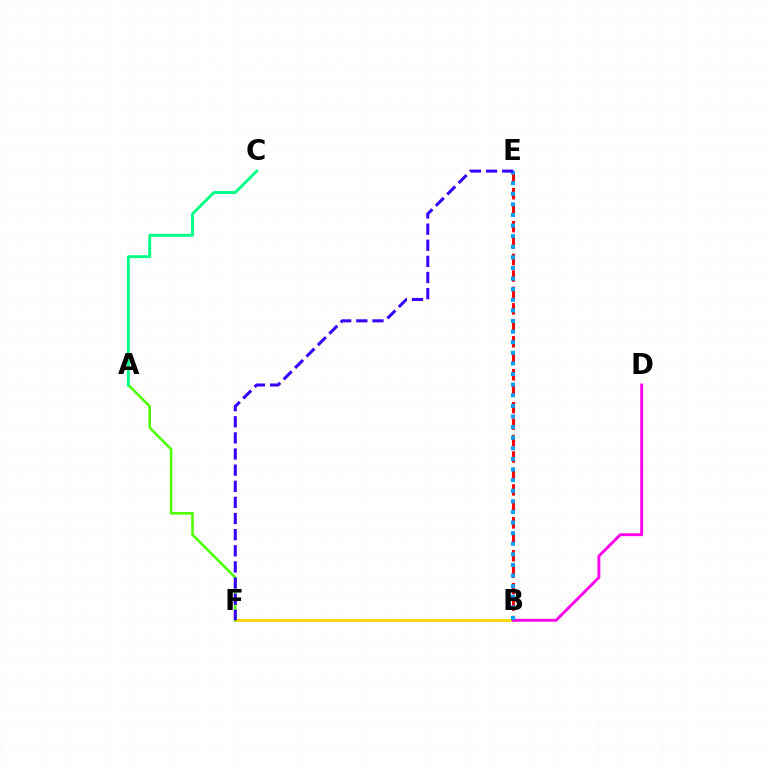{('B', 'F'): [{'color': '#ffd500', 'line_style': 'solid', 'thickness': 2.02}], ('B', 'E'): [{'color': '#ff0000', 'line_style': 'dashed', 'thickness': 2.24}, {'color': '#009eff', 'line_style': 'dotted', 'thickness': 2.88}], ('A', 'F'): [{'color': '#4fff00', 'line_style': 'solid', 'thickness': 1.86}], ('A', 'C'): [{'color': '#00ff86', 'line_style': 'solid', 'thickness': 2.07}], ('B', 'D'): [{'color': '#ff00ed', 'line_style': 'solid', 'thickness': 2.07}], ('E', 'F'): [{'color': '#3700ff', 'line_style': 'dashed', 'thickness': 2.19}]}